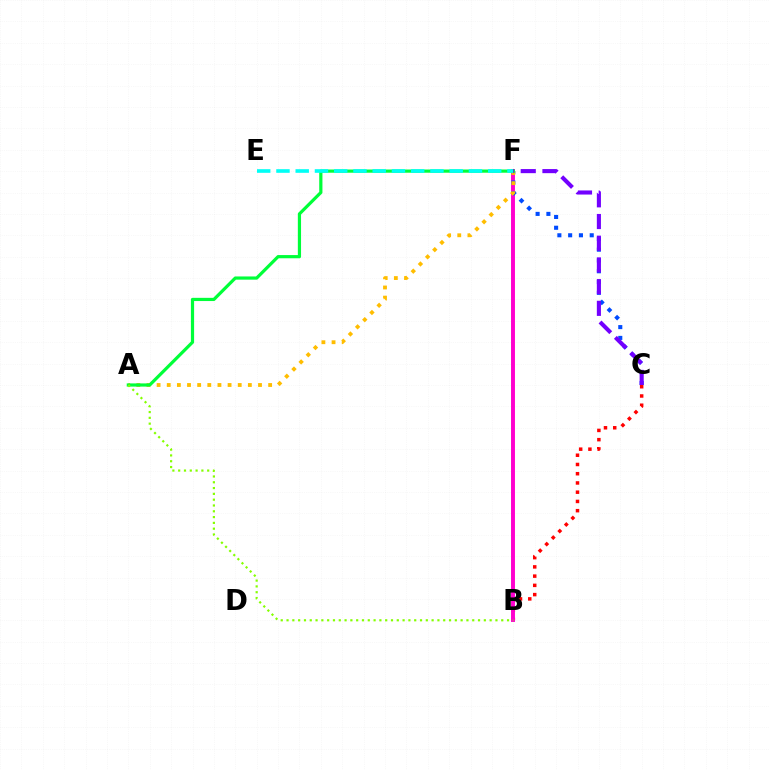{('B', 'C'): [{'color': '#ff0000', 'line_style': 'dotted', 'thickness': 2.51}], ('B', 'F'): [{'color': '#ff00cf', 'line_style': 'solid', 'thickness': 2.83}], ('C', 'F'): [{'color': '#004bff', 'line_style': 'dotted', 'thickness': 2.93}, {'color': '#7200ff', 'line_style': 'dashed', 'thickness': 2.95}], ('A', 'F'): [{'color': '#ffbd00', 'line_style': 'dotted', 'thickness': 2.76}, {'color': '#00ff39', 'line_style': 'solid', 'thickness': 2.31}], ('A', 'B'): [{'color': '#84ff00', 'line_style': 'dotted', 'thickness': 1.58}], ('E', 'F'): [{'color': '#00fff6', 'line_style': 'dashed', 'thickness': 2.61}]}